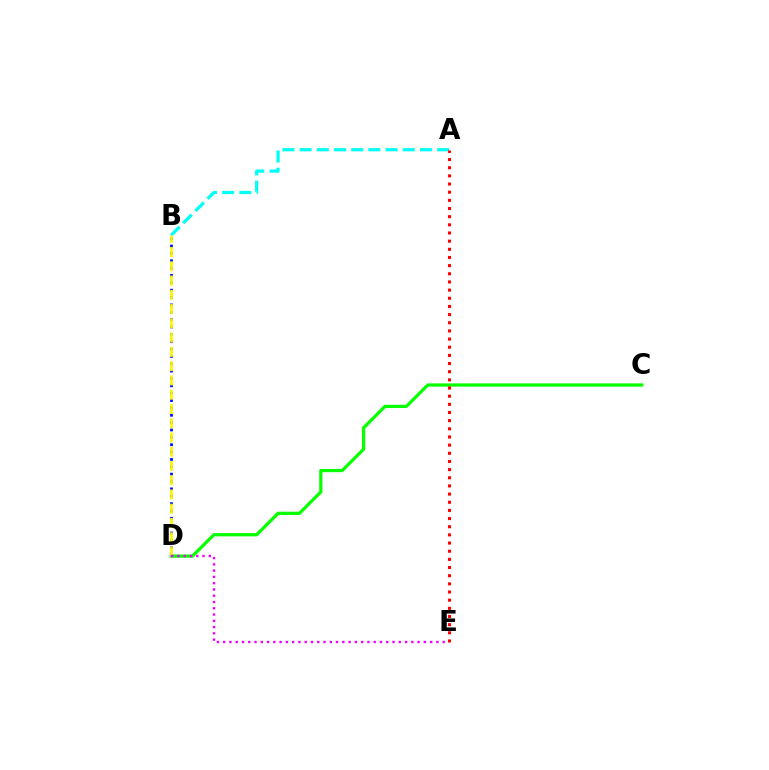{('A', 'B'): [{'color': '#00fff6', 'line_style': 'dashed', 'thickness': 2.33}], ('C', 'D'): [{'color': '#08ff00', 'line_style': 'solid', 'thickness': 2.33}], ('A', 'E'): [{'color': '#ff0000', 'line_style': 'dotted', 'thickness': 2.22}], ('B', 'D'): [{'color': '#0010ff', 'line_style': 'dotted', 'thickness': 2.0}, {'color': '#fcf500', 'line_style': 'dashed', 'thickness': 1.94}], ('D', 'E'): [{'color': '#ee00ff', 'line_style': 'dotted', 'thickness': 1.7}]}